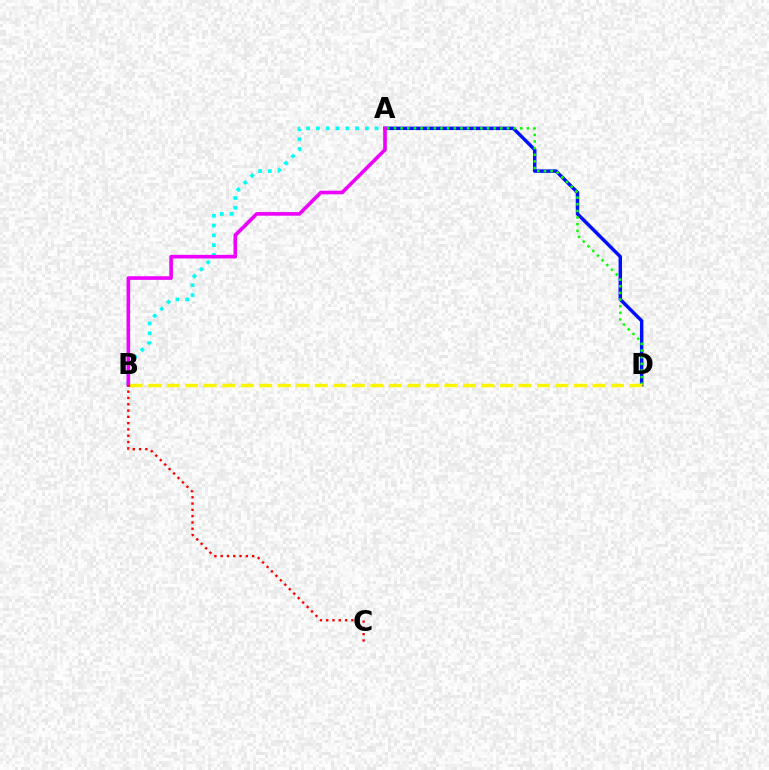{('A', 'D'): [{'color': '#0010ff', 'line_style': 'solid', 'thickness': 2.49}, {'color': '#08ff00', 'line_style': 'dotted', 'thickness': 1.81}], ('A', 'B'): [{'color': '#00fff6', 'line_style': 'dotted', 'thickness': 2.66}, {'color': '#ee00ff', 'line_style': 'solid', 'thickness': 2.59}], ('B', 'D'): [{'color': '#fcf500', 'line_style': 'dashed', 'thickness': 2.52}], ('B', 'C'): [{'color': '#ff0000', 'line_style': 'dotted', 'thickness': 1.71}]}